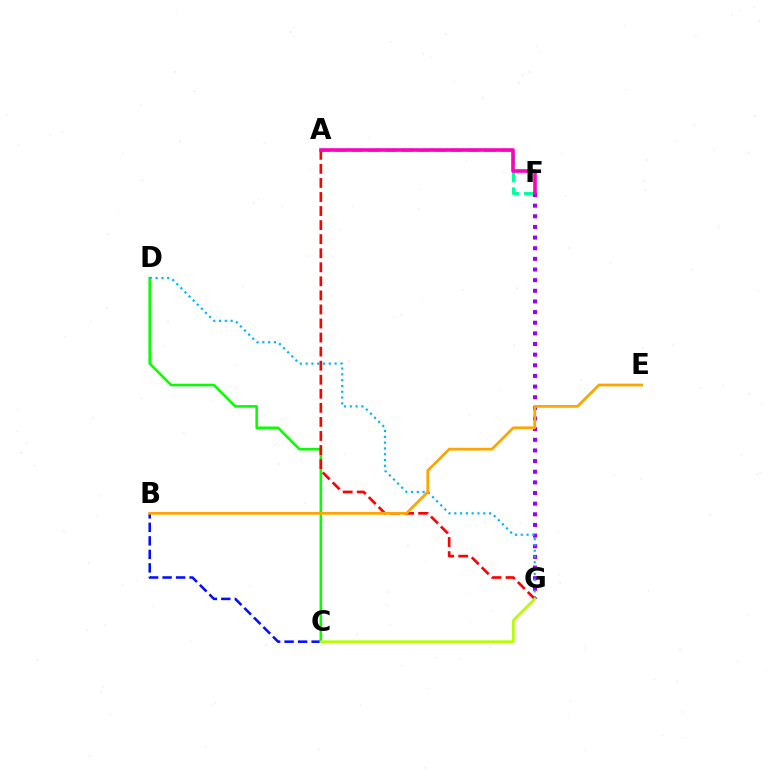{('C', 'D'): [{'color': '#08ff00', 'line_style': 'solid', 'thickness': 1.86}], ('A', 'F'): [{'color': '#00ff9d', 'line_style': 'dashed', 'thickness': 2.25}, {'color': '#ff00bd', 'line_style': 'solid', 'thickness': 2.61}], ('B', 'C'): [{'color': '#0010ff', 'line_style': 'dashed', 'thickness': 1.83}], ('F', 'G'): [{'color': '#9b00ff', 'line_style': 'dotted', 'thickness': 2.89}], ('D', 'G'): [{'color': '#00b5ff', 'line_style': 'dotted', 'thickness': 1.57}], ('A', 'G'): [{'color': '#ff0000', 'line_style': 'dashed', 'thickness': 1.91}], ('C', 'G'): [{'color': '#b3ff00', 'line_style': 'solid', 'thickness': 1.89}], ('B', 'E'): [{'color': '#ffa500', 'line_style': 'solid', 'thickness': 1.97}]}